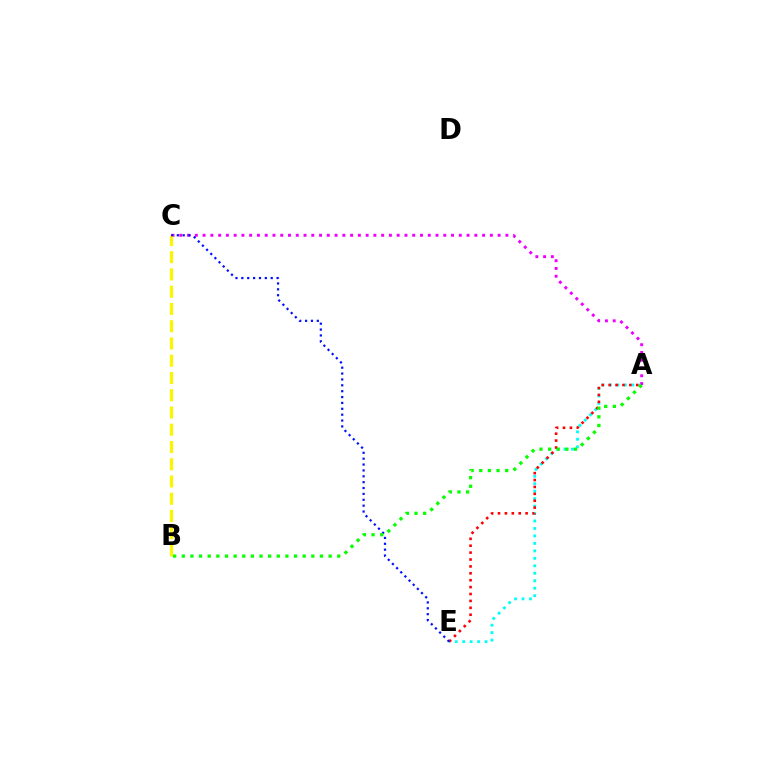{('A', 'E'): [{'color': '#00fff6', 'line_style': 'dotted', 'thickness': 2.03}, {'color': '#ff0000', 'line_style': 'dotted', 'thickness': 1.87}], ('A', 'C'): [{'color': '#ee00ff', 'line_style': 'dotted', 'thickness': 2.11}], ('B', 'C'): [{'color': '#fcf500', 'line_style': 'dashed', 'thickness': 2.34}], ('C', 'E'): [{'color': '#0010ff', 'line_style': 'dotted', 'thickness': 1.6}], ('A', 'B'): [{'color': '#08ff00', 'line_style': 'dotted', 'thickness': 2.35}]}